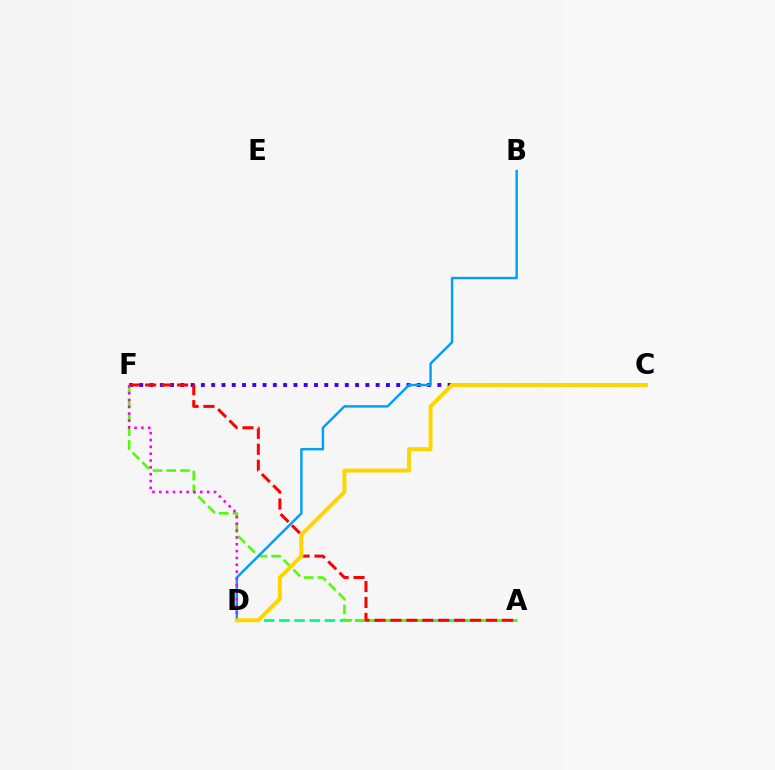{('A', 'D'): [{'color': '#00ff86', 'line_style': 'dashed', 'thickness': 2.06}], ('A', 'F'): [{'color': '#4fff00', 'line_style': 'dashed', 'thickness': 1.87}, {'color': '#ff0000', 'line_style': 'dashed', 'thickness': 2.16}], ('C', 'F'): [{'color': '#3700ff', 'line_style': 'dotted', 'thickness': 2.79}], ('B', 'D'): [{'color': '#009eff', 'line_style': 'solid', 'thickness': 1.76}], ('D', 'F'): [{'color': '#ff00ed', 'line_style': 'dotted', 'thickness': 1.86}], ('C', 'D'): [{'color': '#ffd500', 'line_style': 'solid', 'thickness': 2.85}]}